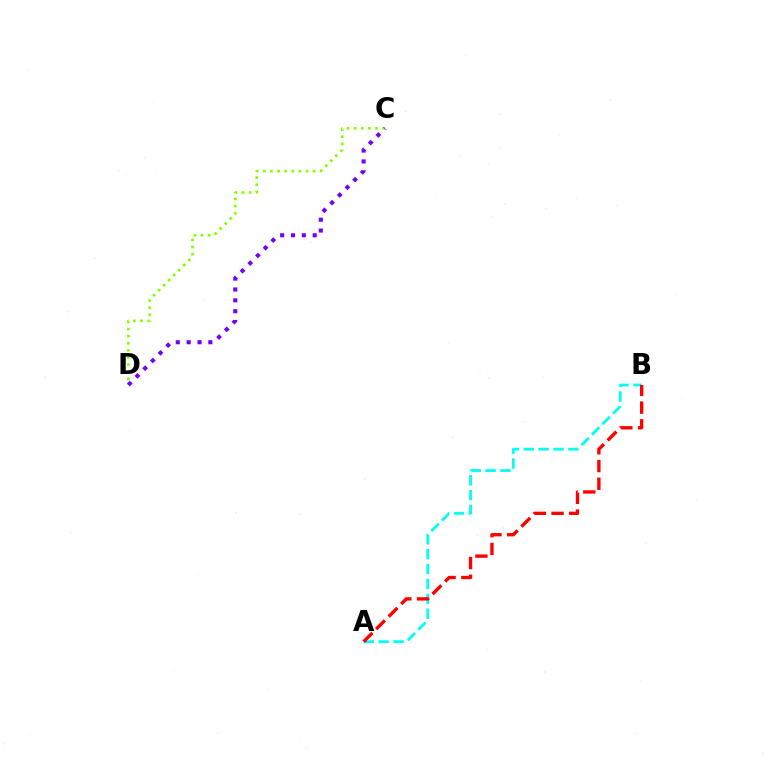{('A', 'B'): [{'color': '#00fff6', 'line_style': 'dashed', 'thickness': 2.02}, {'color': '#ff0000', 'line_style': 'dashed', 'thickness': 2.41}], ('C', 'D'): [{'color': '#84ff00', 'line_style': 'dotted', 'thickness': 1.93}, {'color': '#7200ff', 'line_style': 'dotted', 'thickness': 2.95}]}